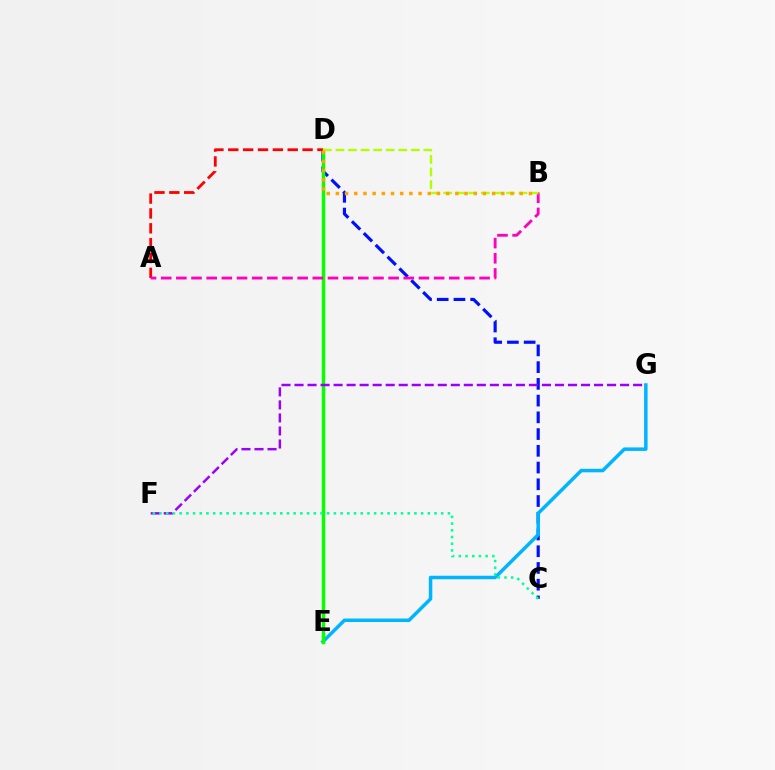{('C', 'D'): [{'color': '#0010ff', 'line_style': 'dashed', 'thickness': 2.27}], ('E', 'G'): [{'color': '#00b5ff', 'line_style': 'solid', 'thickness': 2.52}], ('D', 'E'): [{'color': '#08ff00', 'line_style': 'solid', 'thickness': 2.51}], ('F', 'G'): [{'color': '#9b00ff', 'line_style': 'dashed', 'thickness': 1.77}], ('C', 'F'): [{'color': '#00ff9d', 'line_style': 'dotted', 'thickness': 1.82}], ('A', 'D'): [{'color': '#ff0000', 'line_style': 'dashed', 'thickness': 2.02}], ('A', 'B'): [{'color': '#ff00bd', 'line_style': 'dashed', 'thickness': 2.06}], ('B', 'D'): [{'color': '#b3ff00', 'line_style': 'dashed', 'thickness': 1.71}, {'color': '#ffa500', 'line_style': 'dotted', 'thickness': 2.5}]}